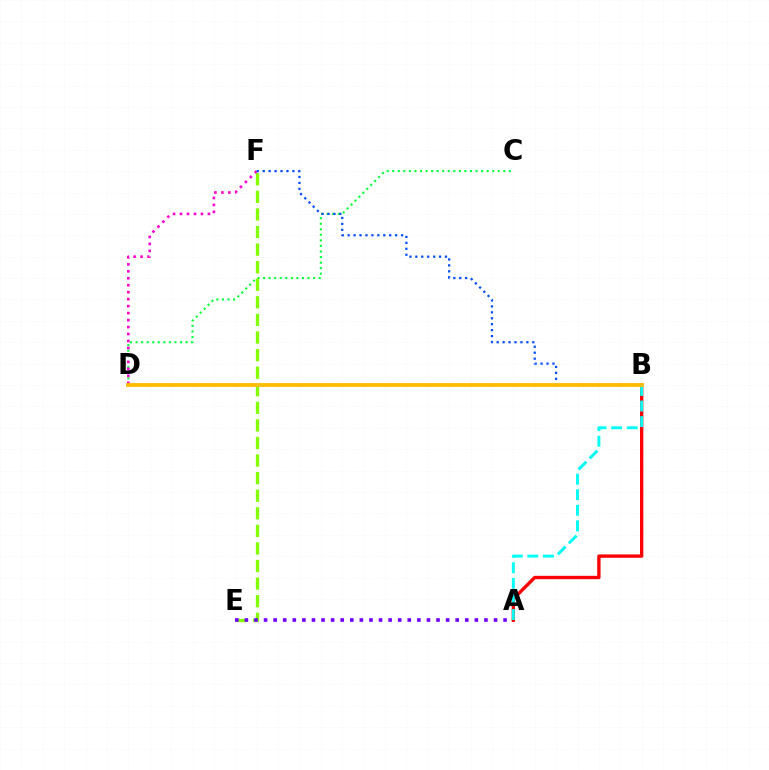{('A', 'B'): [{'color': '#ff0000', 'line_style': 'solid', 'thickness': 2.41}, {'color': '#00fff6', 'line_style': 'dashed', 'thickness': 2.12}], ('C', 'D'): [{'color': '#00ff39', 'line_style': 'dotted', 'thickness': 1.51}], ('E', 'F'): [{'color': '#84ff00', 'line_style': 'dashed', 'thickness': 2.39}], ('A', 'E'): [{'color': '#7200ff', 'line_style': 'dotted', 'thickness': 2.6}], ('D', 'F'): [{'color': '#ff00cf', 'line_style': 'dotted', 'thickness': 1.89}], ('B', 'F'): [{'color': '#004bff', 'line_style': 'dotted', 'thickness': 1.61}], ('B', 'D'): [{'color': '#ffbd00', 'line_style': 'solid', 'thickness': 2.76}]}